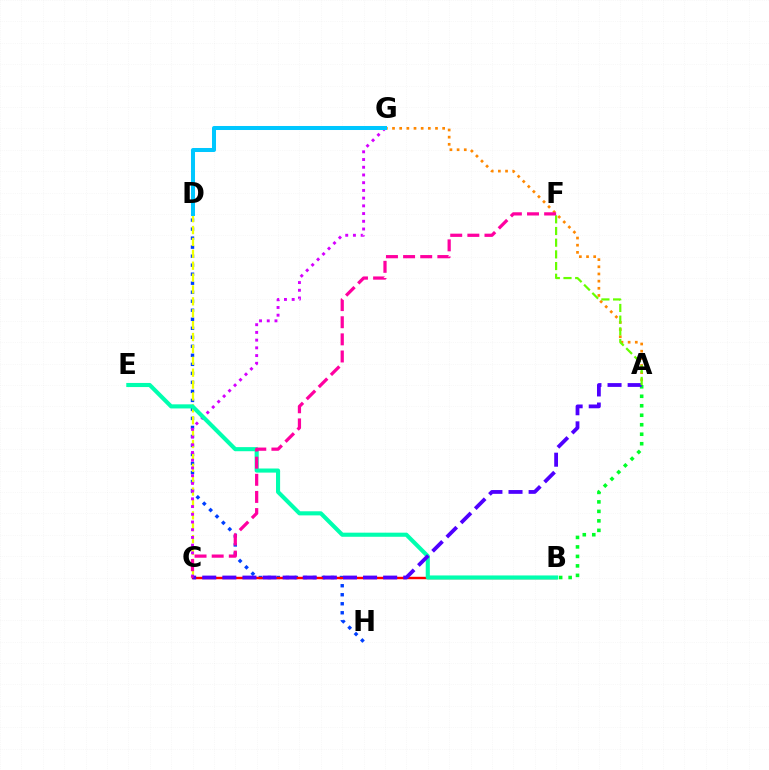{('D', 'H'): [{'color': '#003fff', 'line_style': 'dotted', 'thickness': 2.45}], ('B', 'C'): [{'color': '#ff0000', 'line_style': 'solid', 'thickness': 1.74}], ('C', 'D'): [{'color': '#eeff00', 'line_style': 'dashed', 'thickness': 1.61}], ('A', 'G'): [{'color': '#ff8800', 'line_style': 'dotted', 'thickness': 1.95}], ('A', 'B'): [{'color': '#00ff27', 'line_style': 'dotted', 'thickness': 2.58}], ('C', 'G'): [{'color': '#d600ff', 'line_style': 'dotted', 'thickness': 2.1}], ('B', 'E'): [{'color': '#00ffaf', 'line_style': 'solid', 'thickness': 2.95}], ('A', 'C'): [{'color': '#4f00ff', 'line_style': 'dashed', 'thickness': 2.73}], ('A', 'F'): [{'color': '#66ff00', 'line_style': 'dashed', 'thickness': 1.59}], ('D', 'G'): [{'color': '#00c7ff', 'line_style': 'solid', 'thickness': 2.89}], ('C', 'F'): [{'color': '#ff00a0', 'line_style': 'dashed', 'thickness': 2.33}]}